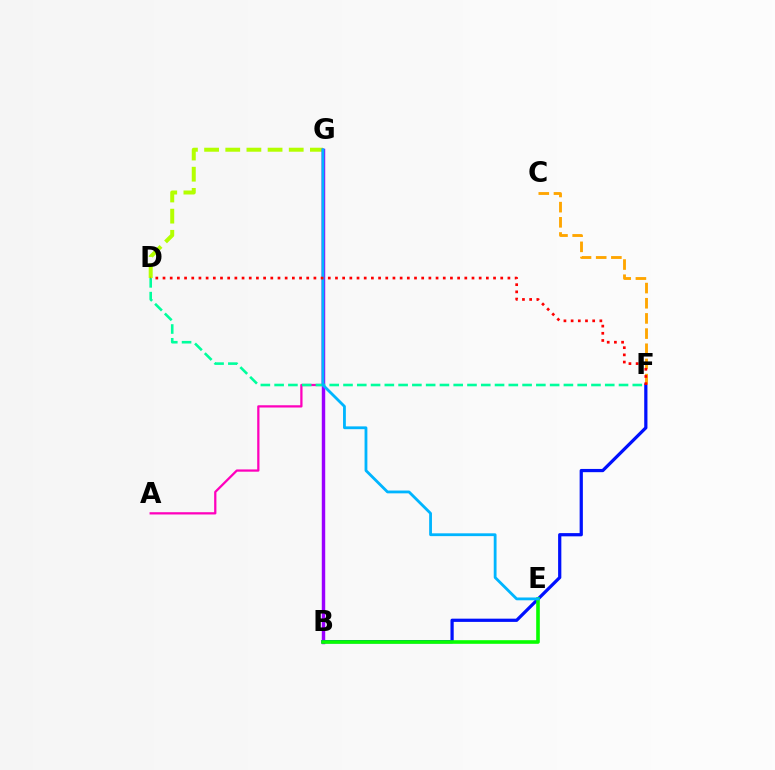{('D', 'G'): [{'color': '#b3ff00', 'line_style': 'dashed', 'thickness': 2.87}], ('B', 'G'): [{'color': '#9b00ff', 'line_style': 'solid', 'thickness': 2.47}], ('B', 'F'): [{'color': '#0010ff', 'line_style': 'solid', 'thickness': 2.33}], ('A', 'G'): [{'color': '#ff00bd', 'line_style': 'solid', 'thickness': 1.63}], ('B', 'E'): [{'color': '#08ff00', 'line_style': 'solid', 'thickness': 2.6}], ('D', 'F'): [{'color': '#00ff9d', 'line_style': 'dashed', 'thickness': 1.87}, {'color': '#ff0000', 'line_style': 'dotted', 'thickness': 1.95}], ('C', 'F'): [{'color': '#ffa500', 'line_style': 'dashed', 'thickness': 2.06}], ('E', 'G'): [{'color': '#00b5ff', 'line_style': 'solid', 'thickness': 2.02}]}